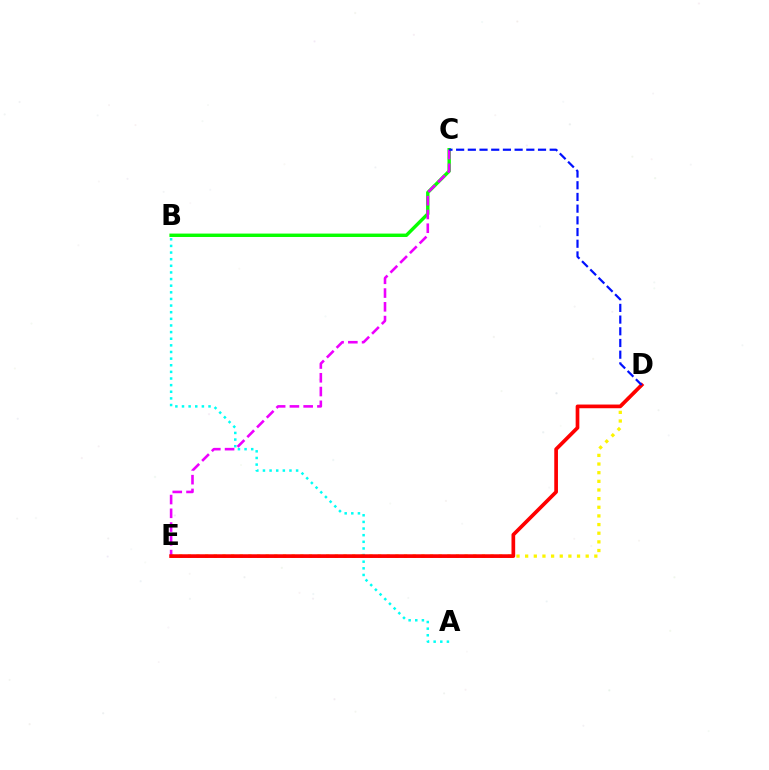{('B', 'C'): [{'color': '#08ff00', 'line_style': 'solid', 'thickness': 2.45}], ('A', 'B'): [{'color': '#00fff6', 'line_style': 'dotted', 'thickness': 1.8}], ('D', 'E'): [{'color': '#fcf500', 'line_style': 'dotted', 'thickness': 2.35}, {'color': '#ff0000', 'line_style': 'solid', 'thickness': 2.66}], ('C', 'E'): [{'color': '#ee00ff', 'line_style': 'dashed', 'thickness': 1.87}], ('C', 'D'): [{'color': '#0010ff', 'line_style': 'dashed', 'thickness': 1.59}]}